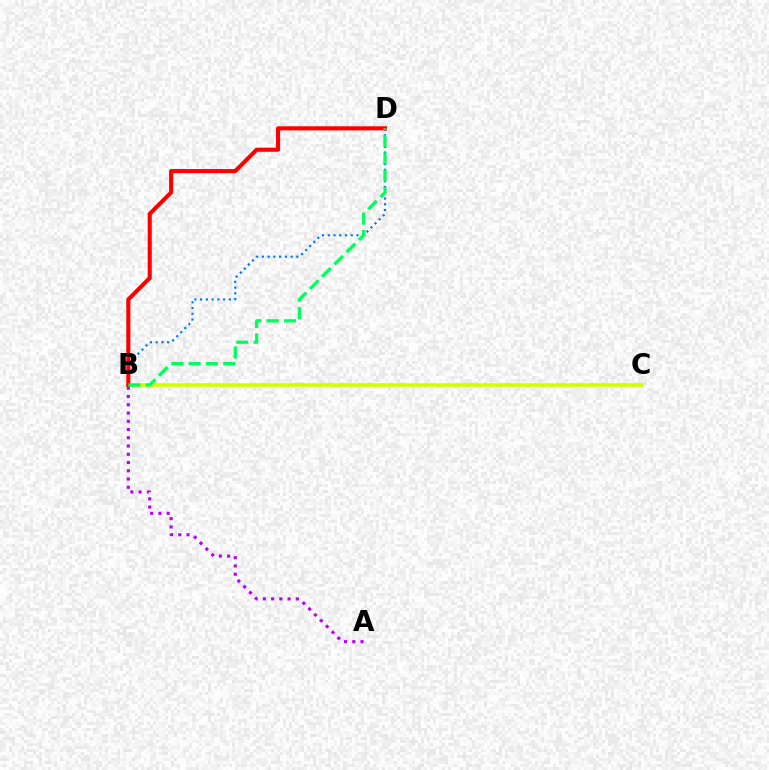{('B', 'D'): [{'color': '#0074ff', 'line_style': 'dotted', 'thickness': 1.56}, {'color': '#ff0000', 'line_style': 'solid', 'thickness': 2.95}, {'color': '#00ff5c', 'line_style': 'dashed', 'thickness': 2.35}], ('B', 'C'): [{'color': '#d1ff00', 'line_style': 'solid', 'thickness': 2.62}], ('A', 'B'): [{'color': '#b900ff', 'line_style': 'dotted', 'thickness': 2.24}]}